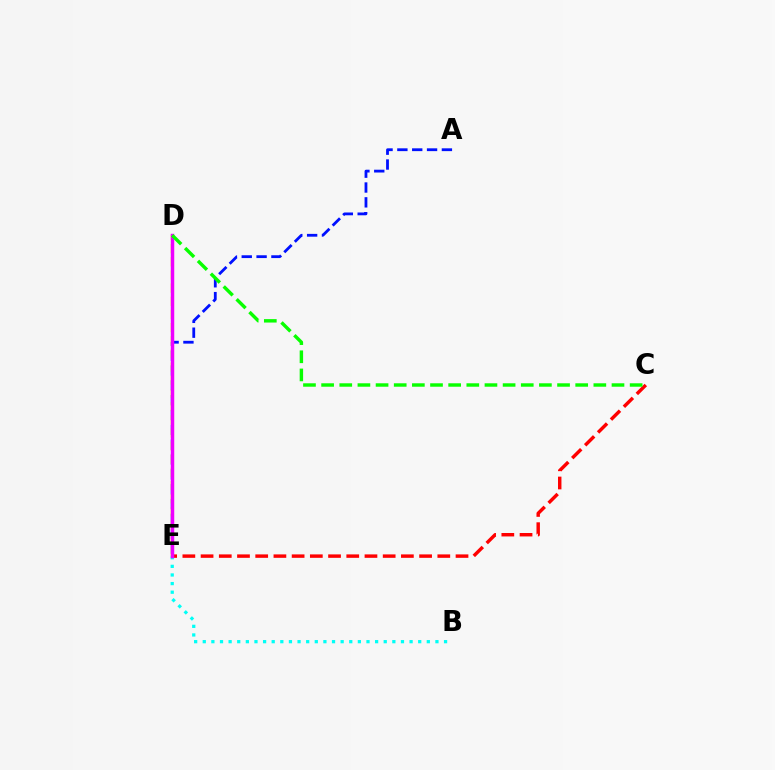{('C', 'E'): [{'color': '#ff0000', 'line_style': 'dashed', 'thickness': 2.47}], ('B', 'E'): [{'color': '#00fff6', 'line_style': 'dotted', 'thickness': 2.34}], ('A', 'E'): [{'color': '#0010ff', 'line_style': 'dashed', 'thickness': 2.02}], ('D', 'E'): [{'color': '#fcf500', 'line_style': 'dashed', 'thickness': 1.79}, {'color': '#ee00ff', 'line_style': 'solid', 'thickness': 2.5}], ('C', 'D'): [{'color': '#08ff00', 'line_style': 'dashed', 'thickness': 2.47}]}